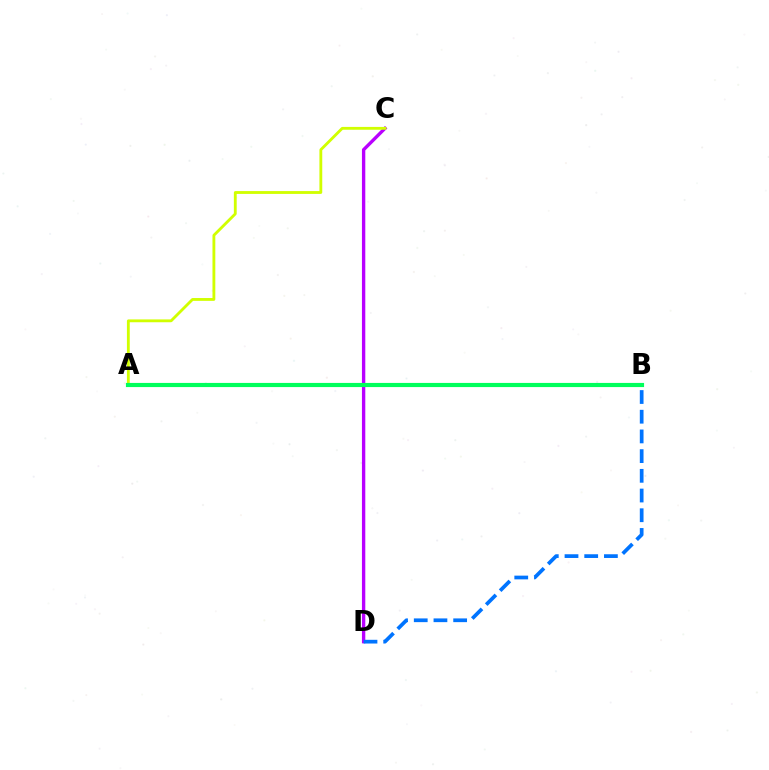{('C', 'D'): [{'color': '#b900ff', 'line_style': 'solid', 'thickness': 2.42}], ('A', 'B'): [{'color': '#ff0000', 'line_style': 'dotted', 'thickness': 2.63}, {'color': '#00ff5c', 'line_style': 'solid', 'thickness': 2.99}], ('A', 'C'): [{'color': '#d1ff00', 'line_style': 'solid', 'thickness': 2.04}], ('B', 'D'): [{'color': '#0074ff', 'line_style': 'dashed', 'thickness': 2.68}]}